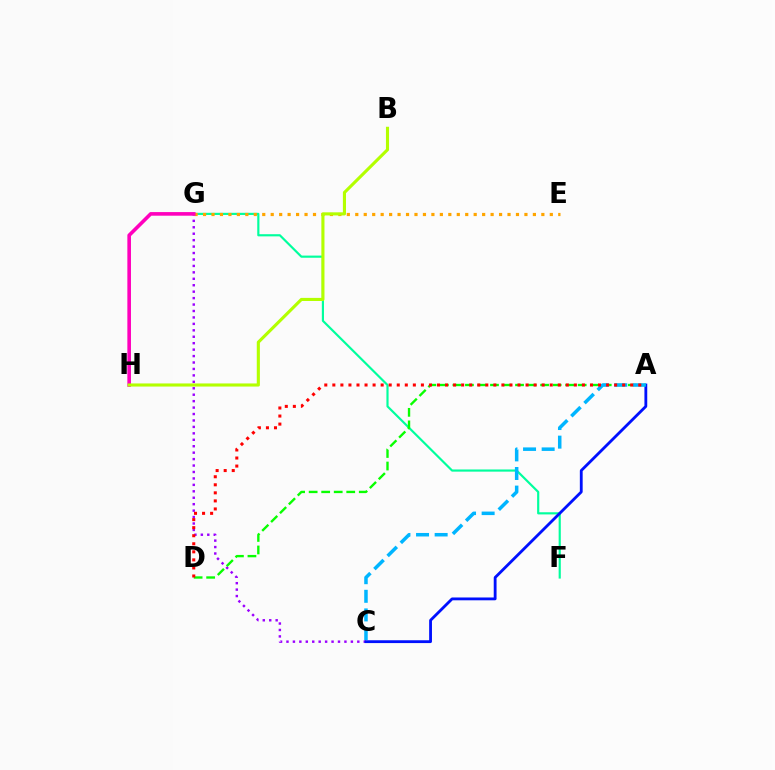{('C', 'G'): [{'color': '#9b00ff', 'line_style': 'dotted', 'thickness': 1.75}], ('F', 'G'): [{'color': '#00ff9d', 'line_style': 'solid', 'thickness': 1.56}], ('A', 'C'): [{'color': '#0010ff', 'line_style': 'solid', 'thickness': 2.03}, {'color': '#00b5ff', 'line_style': 'dashed', 'thickness': 2.53}], ('E', 'G'): [{'color': '#ffa500', 'line_style': 'dotted', 'thickness': 2.3}], ('G', 'H'): [{'color': '#ff00bd', 'line_style': 'solid', 'thickness': 2.6}], ('B', 'H'): [{'color': '#b3ff00', 'line_style': 'solid', 'thickness': 2.24}], ('A', 'D'): [{'color': '#08ff00', 'line_style': 'dashed', 'thickness': 1.7}, {'color': '#ff0000', 'line_style': 'dotted', 'thickness': 2.19}]}